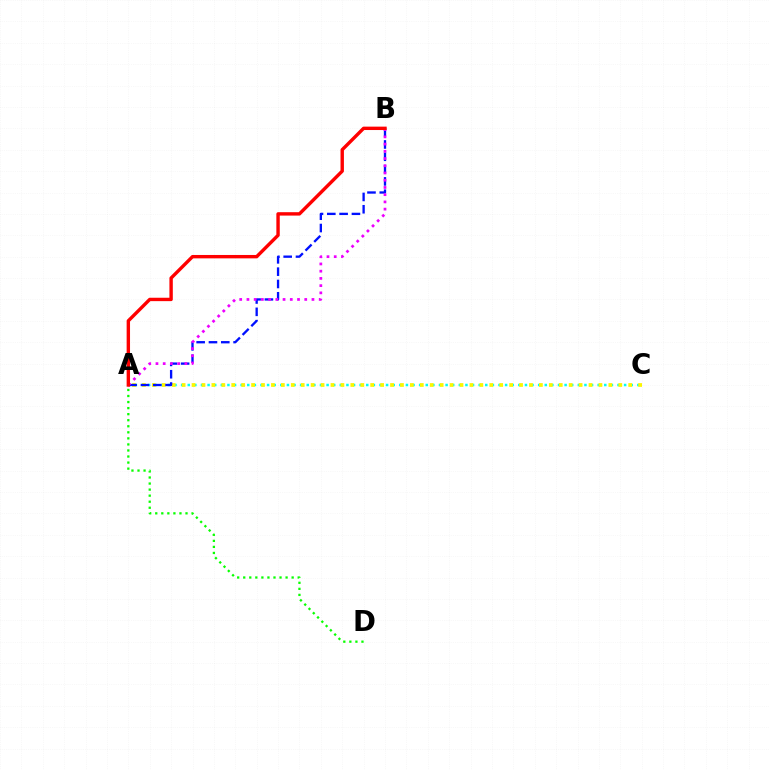{('A', 'C'): [{'color': '#00fff6', 'line_style': 'dotted', 'thickness': 1.8}, {'color': '#fcf500', 'line_style': 'dotted', 'thickness': 2.7}], ('A', 'D'): [{'color': '#08ff00', 'line_style': 'dotted', 'thickness': 1.64}], ('A', 'B'): [{'color': '#0010ff', 'line_style': 'dashed', 'thickness': 1.67}, {'color': '#ee00ff', 'line_style': 'dotted', 'thickness': 1.96}, {'color': '#ff0000', 'line_style': 'solid', 'thickness': 2.44}]}